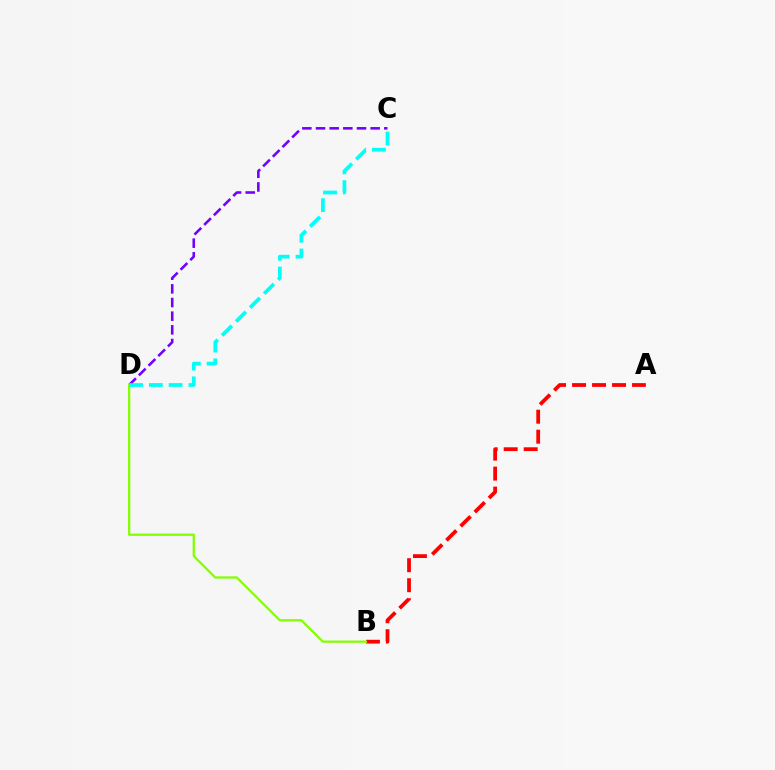{('A', 'B'): [{'color': '#ff0000', 'line_style': 'dashed', 'thickness': 2.72}], ('C', 'D'): [{'color': '#7200ff', 'line_style': 'dashed', 'thickness': 1.86}, {'color': '#00fff6', 'line_style': 'dashed', 'thickness': 2.69}], ('B', 'D'): [{'color': '#84ff00', 'line_style': 'solid', 'thickness': 1.63}]}